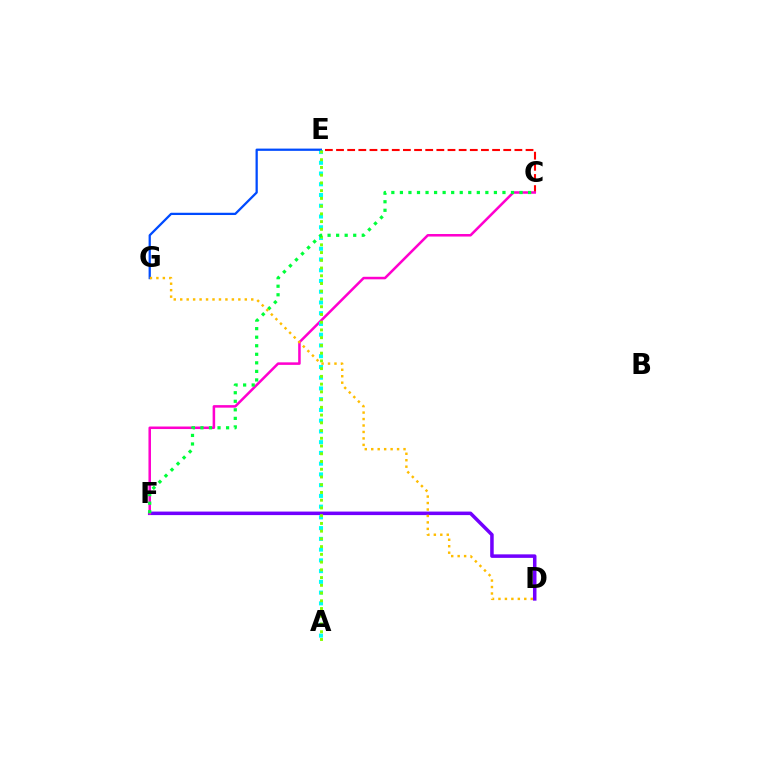{('C', 'E'): [{'color': '#ff0000', 'line_style': 'dashed', 'thickness': 1.51}], ('D', 'F'): [{'color': '#7200ff', 'line_style': 'solid', 'thickness': 2.54}], ('C', 'F'): [{'color': '#ff00cf', 'line_style': 'solid', 'thickness': 1.82}, {'color': '#00ff39', 'line_style': 'dotted', 'thickness': 2.32}], ('A', 'E'): [{'color': '#00fff6', 'line_style': 'dotted', 'thickness': 2.92}, {'color': '#84ff00', 'line_style': 'dotted', 'thickness': 2.1}], ('E', 'G'): [{'color': '#004bff', 'line_style': 'solid', 'thickness': 1.63}], ('D', 'G'): [{'color': '#ffbd00', 'line_style': 'dotted', 'thickness': 1.75}]}